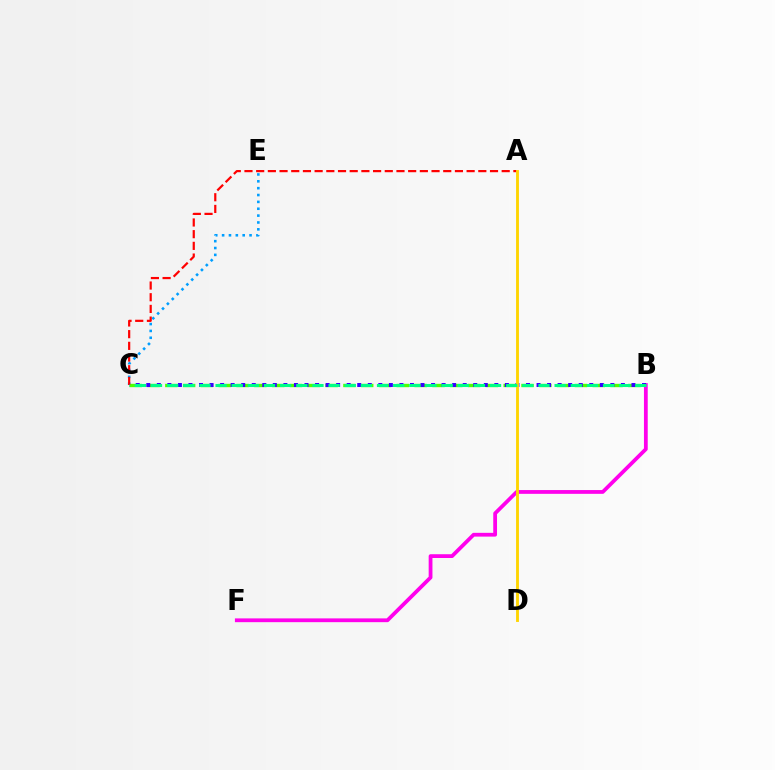{('C', 'E'): [{'color': '#009eff', 'line_style': 'dotted', 'thickness': 1.86}], ('B', 'C'): [{'color': '#4fff00', 'line_style': 'dashed', 'thickness': 2.42}, {'color': '#3700ff', 'line_style': 'dotted', 'thickness': 2.87}, {'color': '#00ff86', 'line_style': 'dashed', 'thickness': 2.19}], ('B', 'F'): [{'color': '#ff00ed', 'line_style': 'solid', 'thickness': 2.72}], ('A', 'C'): [{'color': '#ff0000', 'line_style': 'dashed', 'thickness': 1.59}], ('A', 'D'): [{'color': '#ffd500', 'line_style': 'solid', 'thickness': 2.06}]}